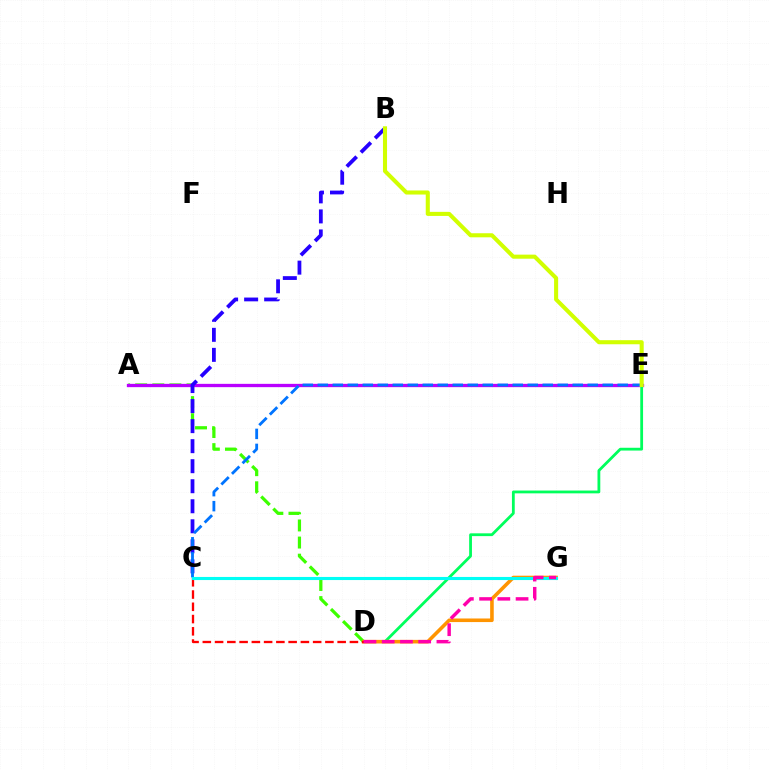{('A', 'D'): [{'color': '#3dff00', 'line_style': 'dashed', 'thickness': 2.32}], ('A', 'E'): [{'color': '#b900ff', 'line_style': 'solid', 'thickness': 2.38}], ('B', 'C'): [{'color': '#2500ff', 'line_style': 'dashed', 'thickness': 2.72}], ('D', 'E'): [{'color': '#00ff5c', 'line_style': 'solid', 'thickness': 2.01}], ('D', 'G'): [{'color': '#ff9400', 'line_style': 'solid', 'thickness': 2.58}, {'color': '#ff00ac', 'line_style': 'dashed', 'thickness': 2.48}], ('C', 'E'): [{'color': '#0074ff', 'line_style': 'dashed', 'thickness': 2.04}], ('B', 'E'): [{'color': '#d1ff00', 'line_style': 'solid', 'thickness': 2.93}], ('C', 'D'): [{'color': '#ff0000', 'line_style': 'dashed', 'thickness': 1.67}], ('C', 'G'): [{'color': '#00fff6', 'line_style': 'solid', 'thickness': 2.23}]}